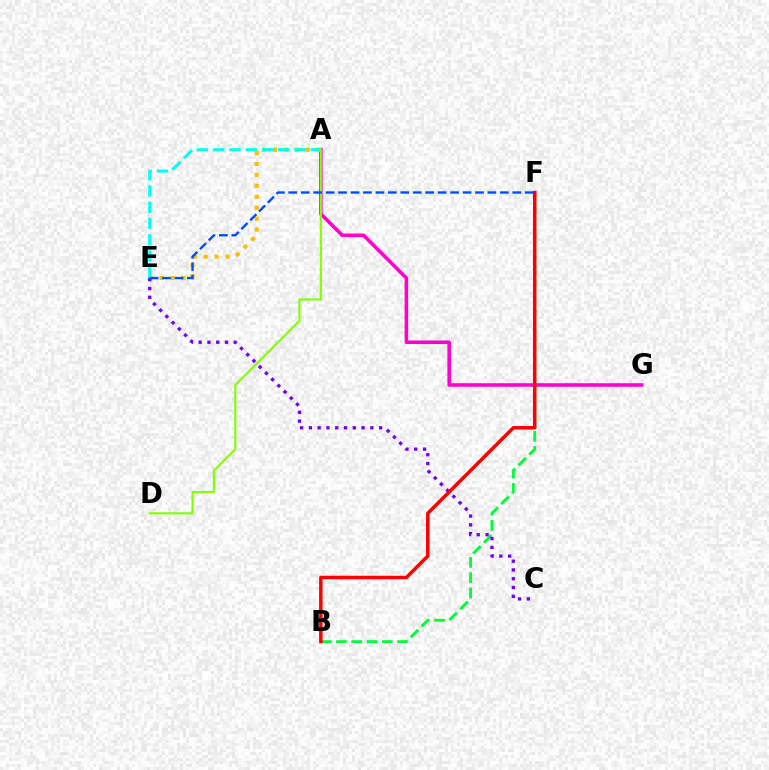{('B', 'F'): [{'color': '#00ff39', 'line_style': 'dashed', 'thickness': 2.08}, {'color': '#ff0000', 'line_style': 'solid', 'thickness': 2.51}], ('A', 'G'): [{'color': '#ff00cf', 'line_style': 'solid', 'thickness': 2.56}], ('A', 'E'): [{'color': '#ffbd00', 'line_style': 'dotted', 'thickness': 2.97}, {'color': '#00fff6', 'line_style': 'dashed', 'thickness': 2.21}], ('C', 'E'): [{'color': '#7200ff', 'line_style': 'dotted', 'thickness': 2.39}], ('A', 'D'): [{'color': '#84ff00', 'line_style': 'solid', 'thickness': 1.53}], ('E', 'F'): [{'color': '#004bff', 'line_style': 'dashed', 'thickness': 1.69}]}